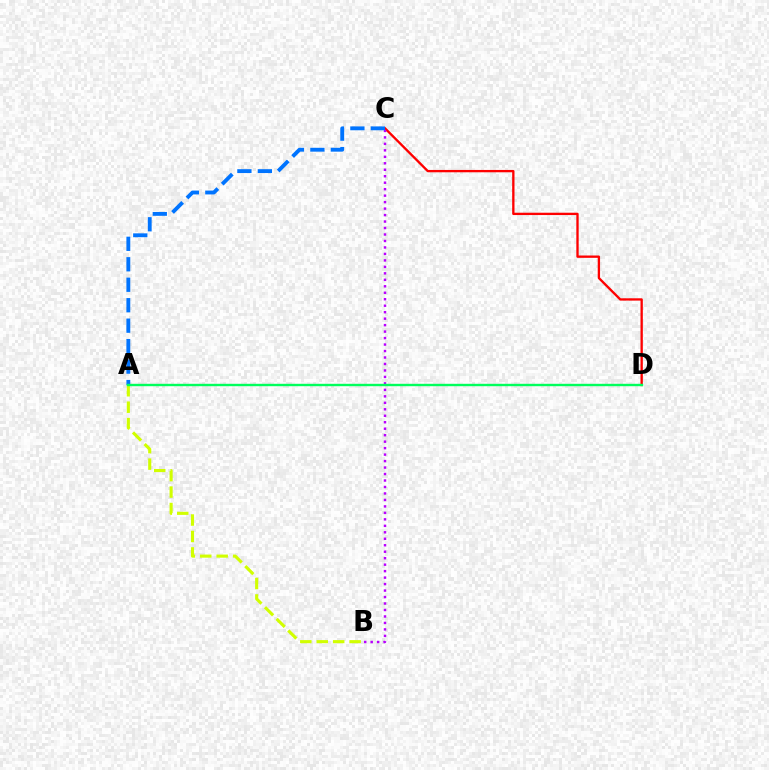{('C', 'D'): [{'color': '#ff0000', 'line_style': 'solid', 'thickness': 1.68}], ('B', 'C'): [{'color': '#b900ff', 'line_style': 'dotted', 'thickness': 1.76}], ('A', 'B'): [{'color': '#d1ff00', 'line_style': 'dashed', 'thickness': 2.23}], ('A', 'C'): [{'color': '#0074ff', 'line_style': 'dashed', 'thickness': 2.78}], ('A', 'D'): [{'color': '#00ff5c', 'line_style': 'solid', 'thickness': 1.73}]}